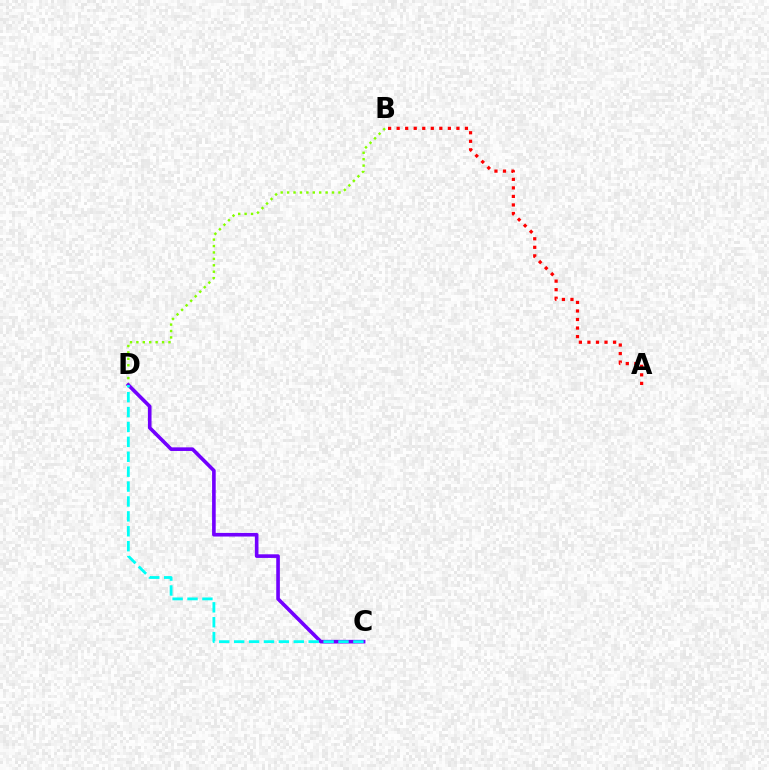{('B', 'D'): [{'color': '#84ff00', 'line_style': 'dotted', 'thickness': 1.74}], ('A', 'B'): [{'color': '#ff0000', 'line_style': 'dotted', 'thickness': 2.32}], ('C', 'D'): [{'color': '#7200ff', 'line_style': 'solid', 'thickness': 2.61}, {'color': '#00fff6', 'line_style': 'dashed', 'thickness': 2.02}]}